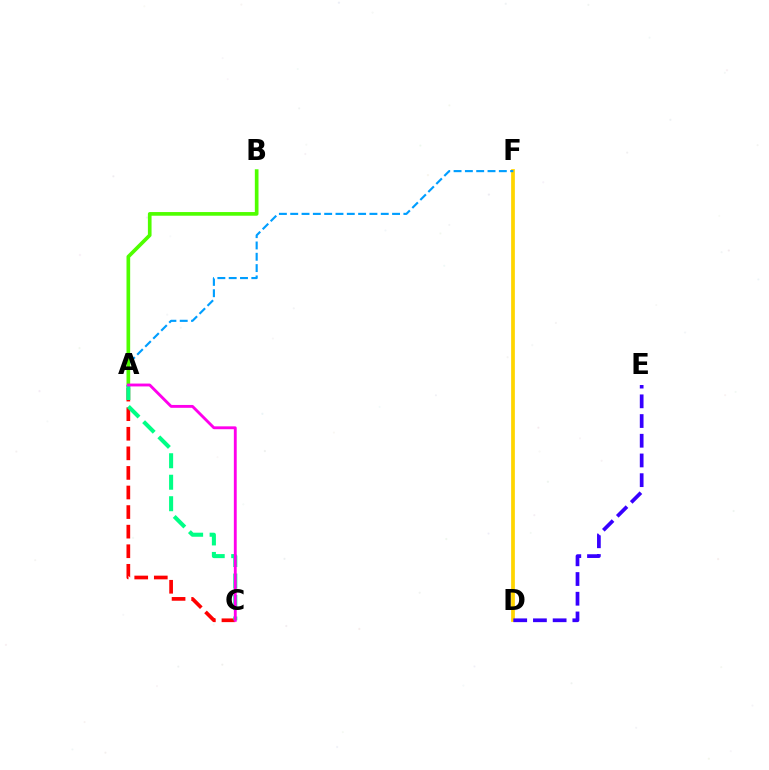{('D', 'F'): [{'color': '#ffd500', 'line_style': 'solid', 'thickness': 2.69}], ('D', 'E'): [{'color': '#3700ff', 'line_style': 'dashed', 'thickness': 2.68}], ('A', 'C'): [{'color': '#ff0000', 'line_style': 'dashed', 'thickness': 2.66}, {'color': '#00ff86', 'line_style': 'dashed', 'thickness': 2.92}, {'color': '#ff00ed', 'line_style': 'solid', 'thickness': 2.06}], ('A', 'F'): [{'color': '#009eff', 'line_style': 'dashed', 'thickness': 1.54}], ('A', 'B'): [{'color': '#4fff00', 'line_style': 'solid', 'thickness': 2.64}]}